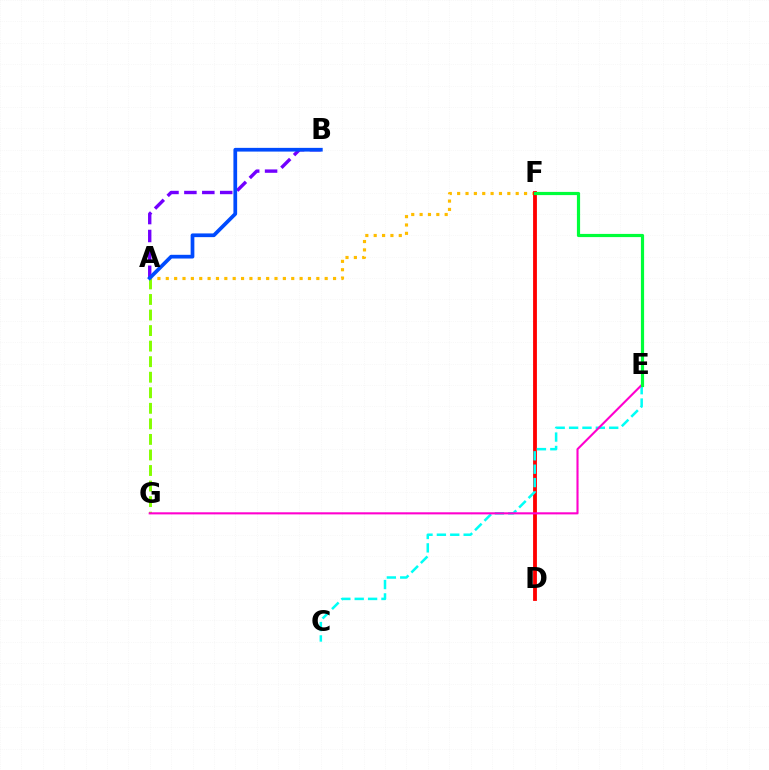{('A', 'F'): [{'color': '#ffbd00', 'line_style': 'dotted', 'thickness': 2.27}], ('D', 'F'): [{'color': '#ff0000', 'line_style': 'solid', 'thickness': 2.75}], ('A', 'G'): [{'color': '#84ff00', 'line_style': 'dashed', 'thickness': 2.11}], ('C', 'E'): [{'color': '#00fff6', 'line_style': 'dashed', 'thickness': 1.82}], ('A', 'B'): [{'color': '#7200ff', 'line_style': 'dashed', 'thickness': 2.43}, {'color': '#004bff', 'line_style': 'solid', 'thickness': 2.68}], ('E', 'G'): [{'color': '#ff00cf', 'line_style': 'solid', 'thickness': 1.51}], ('E', 'F'): [{'color': '#00ff39', 'line_style': 'solid', 'thickness': 2.3}]}